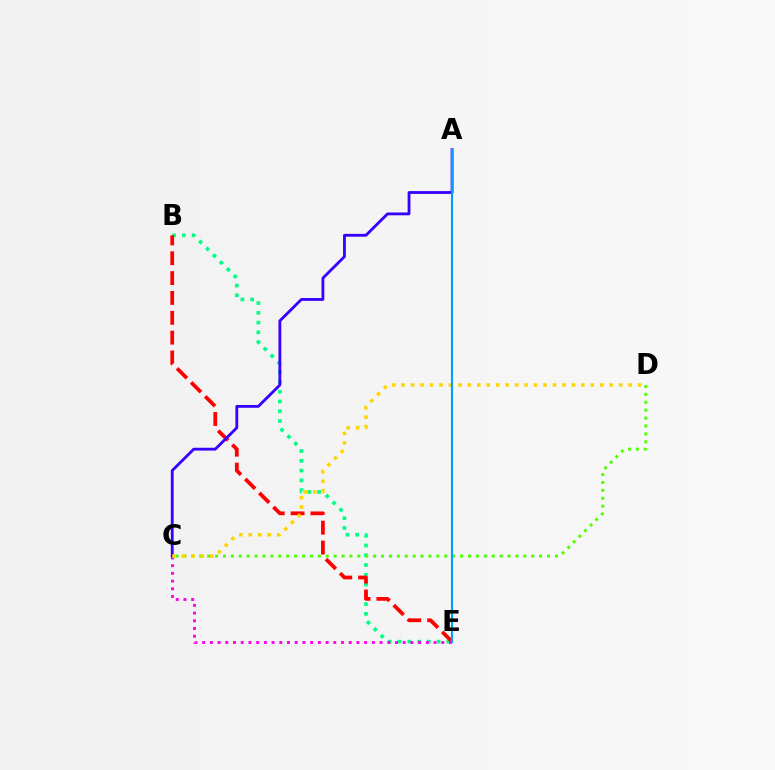{('B', 'E'): [{'color': '#00ff86', 'line_style': 'dotted', 'thickness': 2.65}, {'color': '#ff0000', 'line_style': 'dashed', 'thickness': 2.7}], ('C', 'E'): [{'color': '#ff00ed', 'line_style': 'dotted', 'thickness': 2.1}], ('C', 'D'): [{'color': '#4fff00', 'line_style': 'dotted', 'thickness': 2.15}, {'color': '#ffd500', 'line_style': 'dotted', 'thickness': 2.57}], ('A', 'C'): [{'color': '#3700ff', 'line_style': 'solid', 'thickness': 2.03}], ('A', 'E'): [{'color': '#009eff', 'line_style': 'solid', 'thickness': 1.51}]}